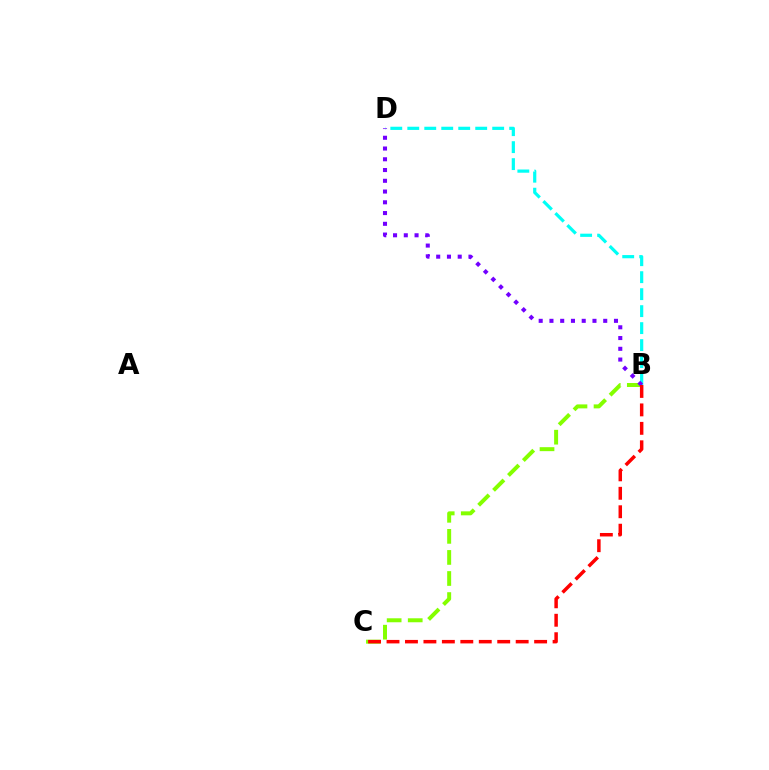{('B', 'C'): [{'color': '#84ff00', 'line_style': 'dashed', 'thickness': 2.86}, {'color': '#ff0000', 'line_style': 'dashed', 'thickness': 2.51}], ('B', 'D'): [{'color': '#00fff6', 'line_style': 'dashed', 'thickness': 2.31}, {'color': '#7200ff', 'line_style': 'dotted', 'thickness': 2.92}]}